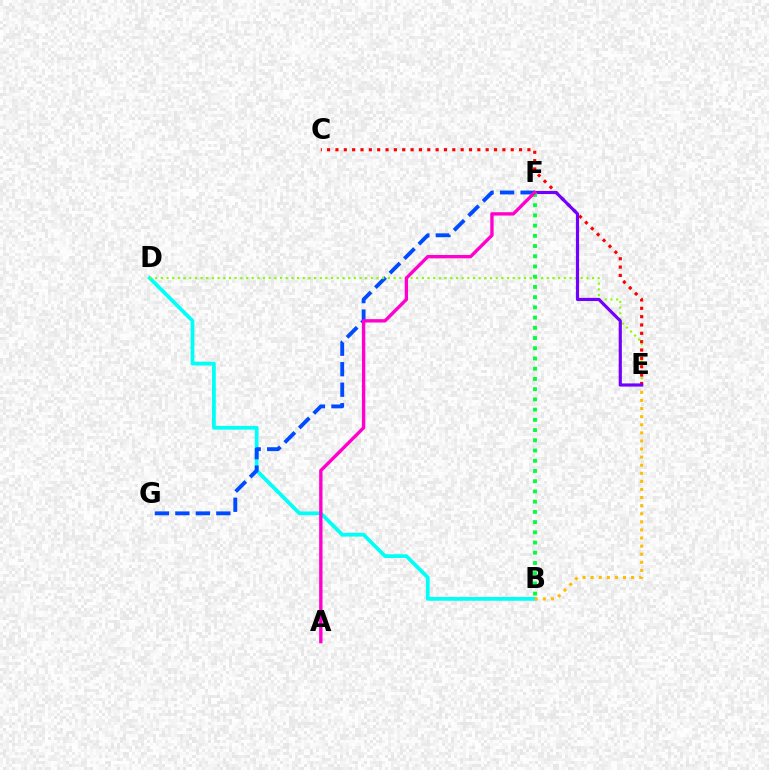{('B', 'D'): [{'color': '#00fff6', 'line_style': 'solid', 'thickness': 2.69}], ('F', 'G'): [{'color': '#004bff', 'line_style': 'dashed', 'thickness': 2.78}], ('D', 'E'): [{'color': '#84ff00', 'line_style': 'dotted', 'thickness': 1.54}], ('C', 'E'): [{'color': '#ff0000', 'line_style': 'dotted', 'thickness': 2.27}], ('B', 'E'): [{'color': '#ffbd00', 'line_style': 'dotted', 'thickness': 2.2}], ('E', 'F'): [{'color': '#7200ff', 'line_style': 'solid', 'thickness': 2.28}], ('B', 'F'): [{'color': '#00ff39', 'line_style': 'dotted', 'thickness': 2.78}], ('A', 'F'): [{'color': '#ff00cf', 'line_style': 'solid', 'thickness': 2.42}]}